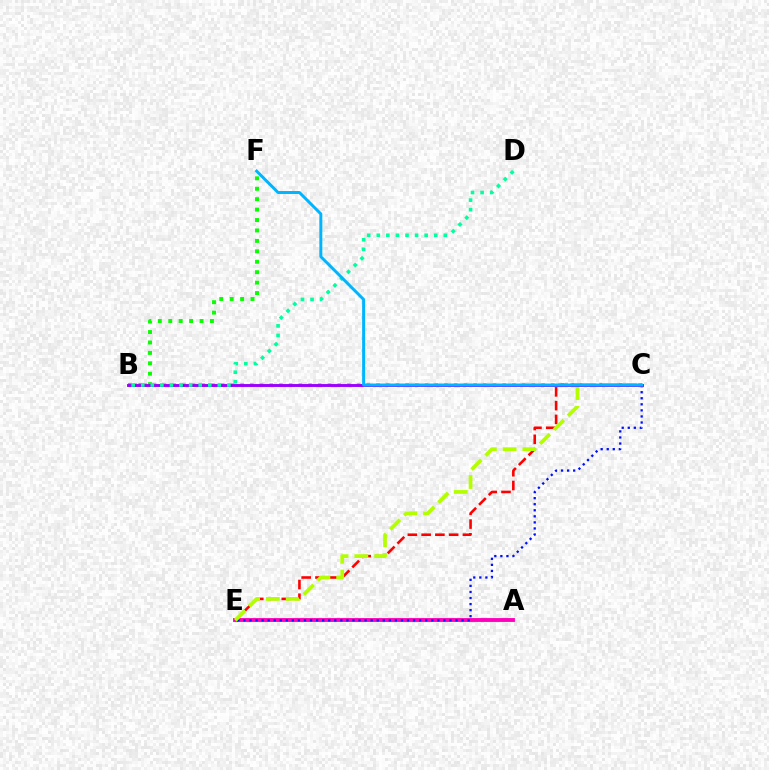{('B', 'C'): [{'color': '#ffa500', 'line_style': 'dotted', 'thickness': 2.64}, {'color': '#9b00ff', 'line_style': 'solid', 'thickness': 2.09}], ('A', 'E'): [{'color': '#ff00bd', 'line_style': 'solid', 'thickness': 2.79}], ('C', 'E'): [{'color': '#0010ff', 'line_style': 'dotted', 'thickness': 1.65}, {'color': '#ff0000', 'line_style': 'dashed', 'thickness': 1.87}, {'color': '#b3ff00', 'line_style': 'dashed', 'thickness': 2.69}], ('B', 'F'): [{'color': '#08ff00', 'line_style': 'dotted', 'thickness': 2.83}], ('B', 'D'): [{'color': '#00ff9d', 'line_style': 'dotted', 'thickness': 2.6}], ('C', 'F'): [{'color': '#00b5ff', 'line_style': 'solid', 'thickness': 2.13}]}